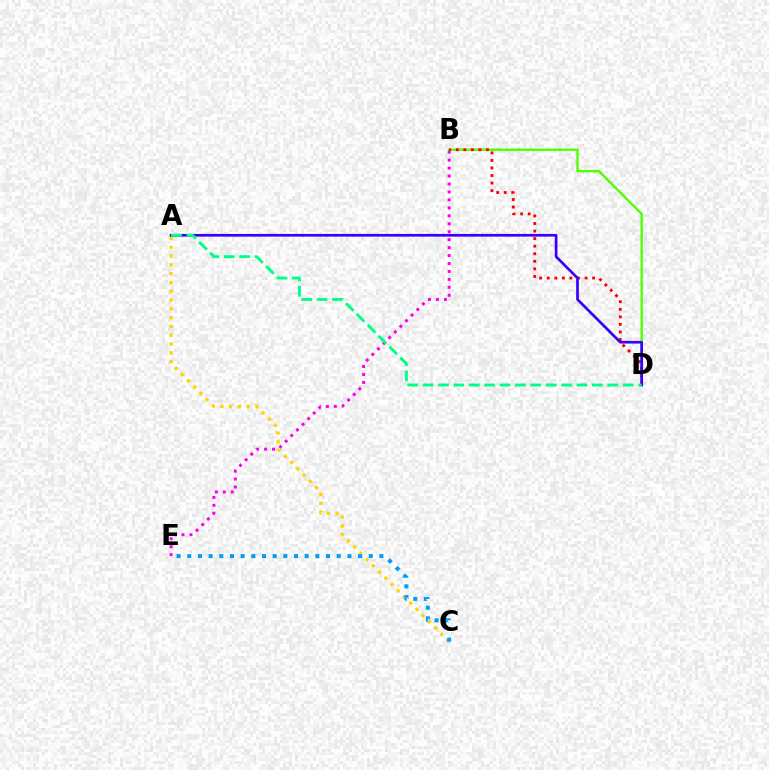{('A', 'C'): [{'color': '#ffd500', 'line_style': 'dotted', 'thickness': 2.39}], ('B', 'D'): [{'color': '#4fff00', 'line_style': 'solid', 'thickness': 1.69}, {'color': '#ff0000', 'line_style': 'dotted', 'thickness': 2.05}], ('A', 'D'): [{'color': '#3700ff', 'line_style': 'solid', 'thickness': 1.94}, {'color': '#00ff86', 'line_style': 'dashed', 'thickness': 2.09}], ('B', 'E'): [{'color': '#ff00ed', 'line_style': 'dotted', 'thickness': 2.16}], ('C', 'E'): [{'color': '#009eff', 'line_style': 'dotted', 'thickness': 2.9}]}